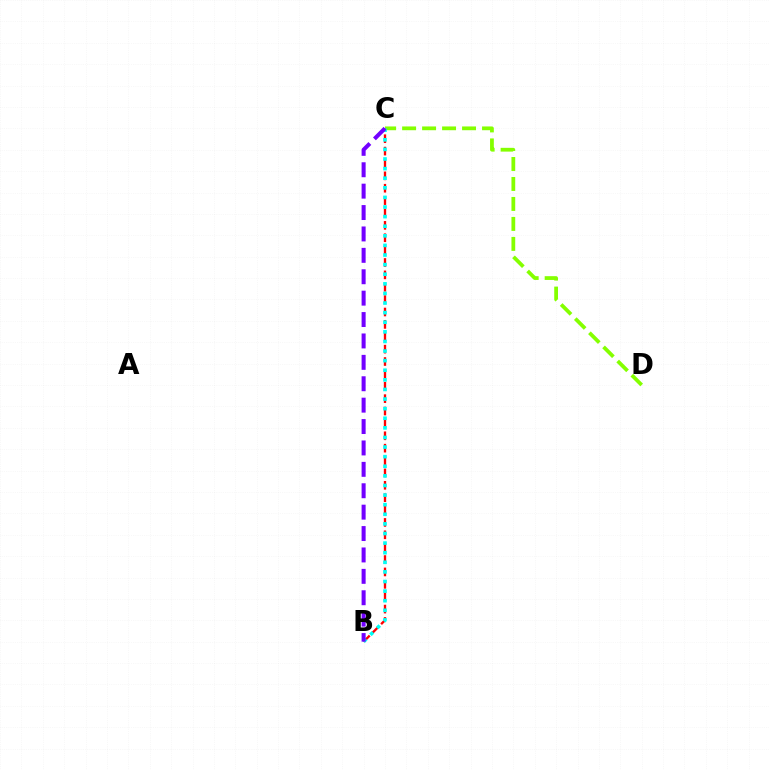{('C', 'D'): [{'color': '#84ff00', 'line_style': 'dashed', 'thickness': 2.71}], ('B', 'C'): [{'color': '#ff0000', 'line_style': 'dashed', 'thickness': 1.68}, {'color': '#00fff6', 'line_style': 'dotted', 'thickness': 2.61}, {'color': '#7200ff', 'line_style': 'dashed', 'thickness': 2.91}]}